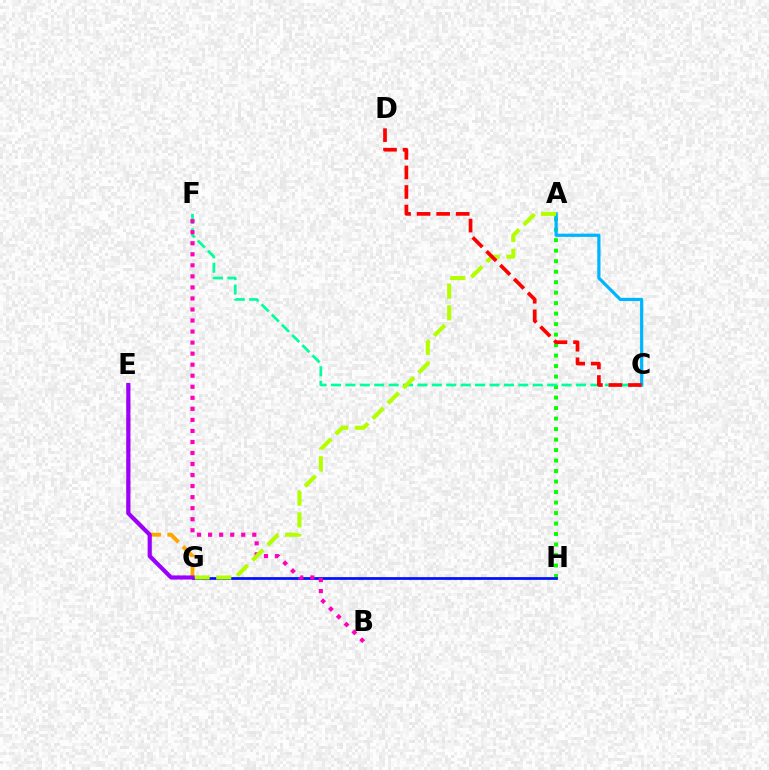{('A', 'H'): [{'color': '#08ff00', 'line_style': 'dotted', 'thickness': 2.85}], ('A', 'C'): [{'color': '#00b5ff', 'line_style': 'solid', 'thickness': 2.32}], ('G', 'H'): [{'color': '#0010ff', 'line_style': 'solid', 'thickness': 1.97}], ('C', 'F'): [{'color': '#00ff9d', 'line_style': 'dashed', 'thickness': 1.96}], ('B', 'F'): [{'color': '#ff00bd', 'line_style': 'dotted', 'thickness': 3.0}], ('A', 'G'): [{'color': '#b3ff00', 'line_style': 'dashed', 'thickness': 2.94}], ('E', 'G'): [{'color': '#ffa500', 'line_style': 'dashed', 'thickness': 2.79}, {'color': '#9b00ff', 'line_style': 'solid', 'thickness': 2.98}], ('C', 'D'): [{'color': '#ff0000', 'line_style': 'dashed', 'thickness': 2.66}]}